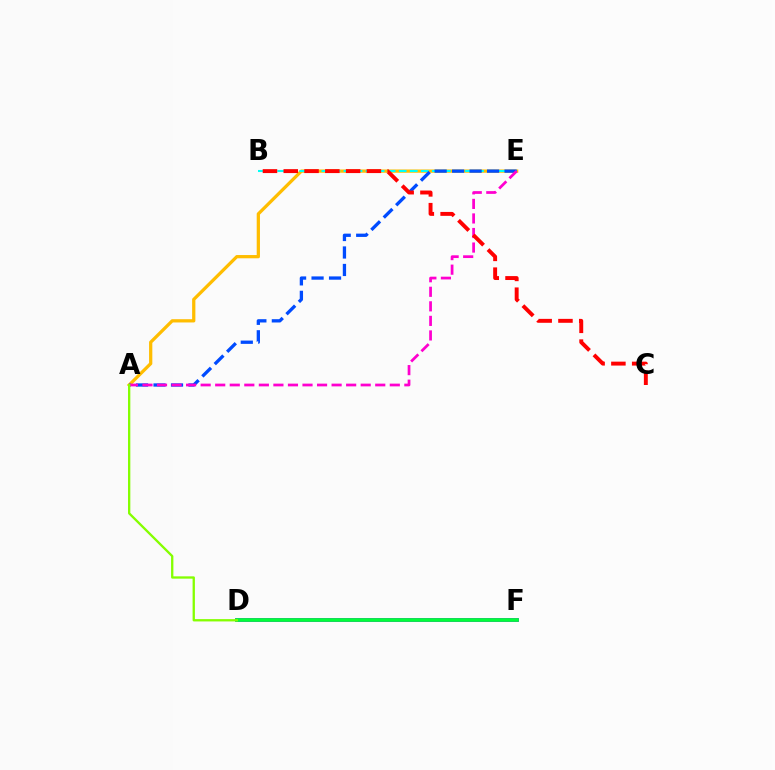{('D', 'F'): [{'color': '#7200ff', 'line_style': 'solid', 'thickness': 2.67}, {'color': '#00ff39', 'line_style': 'solid', 'thickness': 2.64}], ('A', 'E'): [{'color': '#ffbd00', 'line_style': 'solid', 'thickness': 2.34}, {'color': '#004bff', 'line_style': 'dashed', 'thickness': 2.37}, {'color': '#ff00cf', 'line_style': 'dashed', 'thickness': 1.98}], ('B', 'E'): [{'color': '#00fff6', 'line_style': 'dashed', 'thickness': 1.5}], ('A', 'D'): [{'color': '#84ff00', 'line_style': 'solid', 'thickness': 1.66}], ('B', 'C'): [{'color': '#ff0000', 'line_style': 'dashed', 'thickness': 2.82}]}